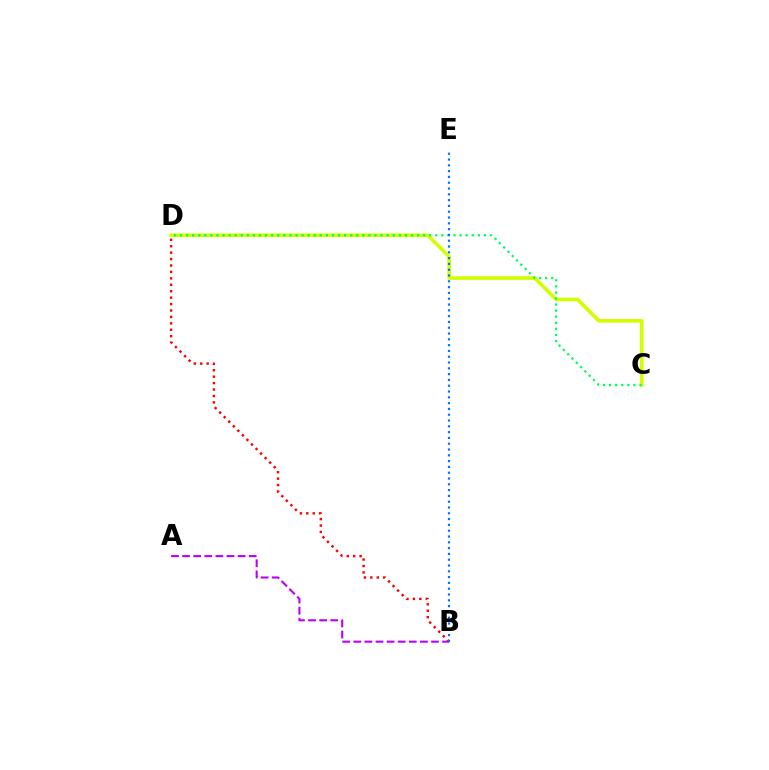{('A', 'B'): [{'color': '#b900ff', 'line_style': 'dashed', 'thickness': 1.51}], ('C', 'D'): [{'color': '#d1ff00', 'line_style': 'solid', 'thickness': 2.63}, {'color': '#00ff5c', 'line_style': 'dotted', 'thickness': 1.65}], ('B', 'D'): [{'color': '#ff0000', 'line_style': 'dotted', 'thickness': 1.75}], ('B', 'E'): [{'color': '#0074ff', 'line_style': 'dotted', 'thickness': 1.58}]}